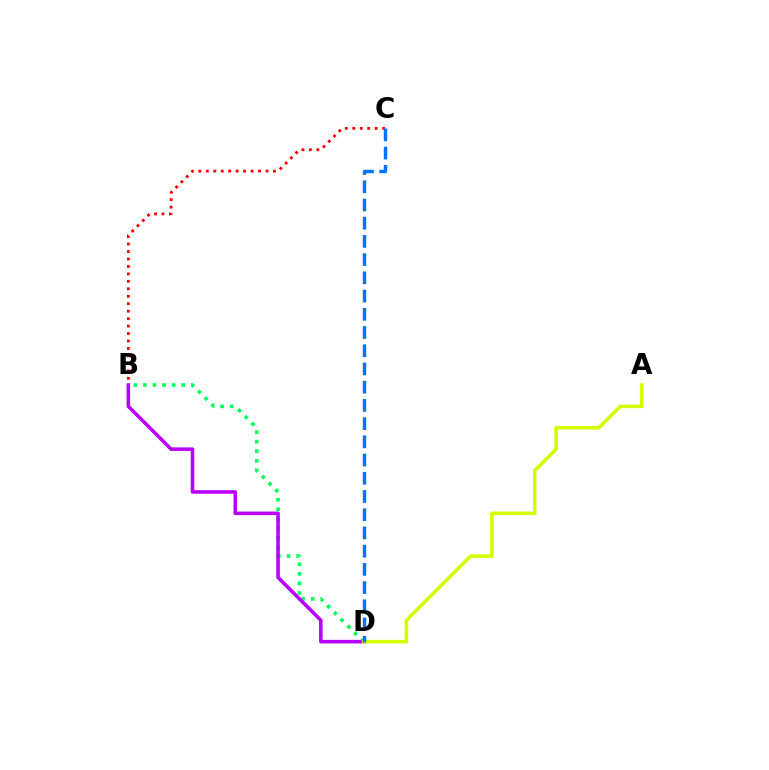{('B', 'C'): [{'color': '#ff0000', 'line_style': 'dotted', 'thickness': 2.03}], ('B', 'D'): [{'color': '#00ff5c', 'line_style': 'dotted', 'thickness': 2.6}, {'color': '#b900ff', 'line_style': 'solid', 'thickness': 2.57}], ('A', 'D'): [{'color': '#d1ff00', 'line_style': 'solid', 'thickness': 2.55}], ('C', 'D'): [{'color': '#0074ff', 'line_style': 'dashed', 'thickness': 2.48}]}